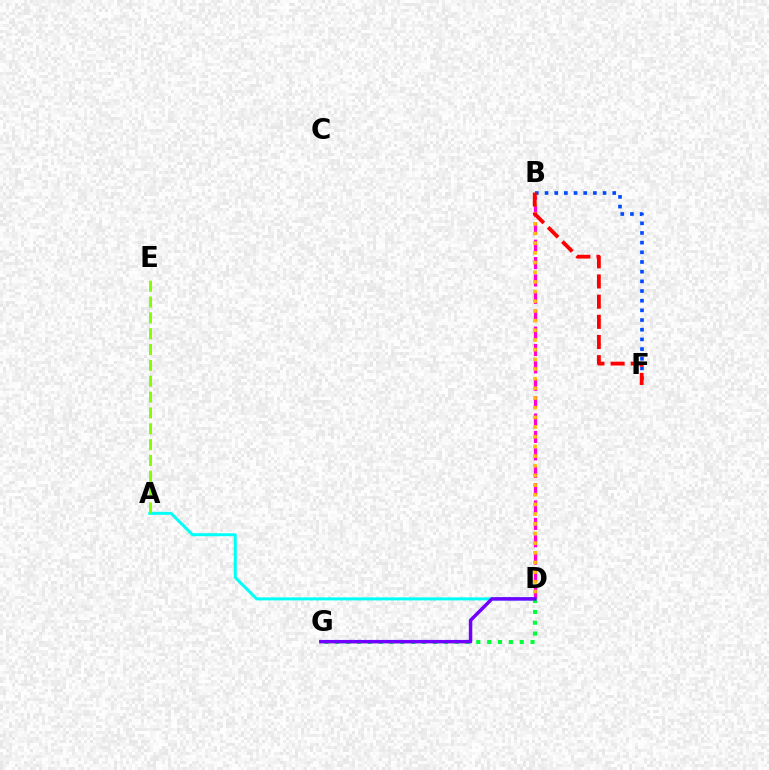{('B', 'D'): [{'color': '#ff00cf', 'line_style': 'dashed', 'thickness': 2.36}, {'color': '#ffbd00', 'line_style': 'dotted', 'thickness': 2.63}], ('A', 'D'): [{'color': '#00fff6', 'line_style': 'solid', 'thickness': 2.15}], ('A', 'E'): [{'color': '#84ff00', 'line_style': 'dashed', 'thickness': 2.15}], ('D', 'G'): [{'color': '#00ff39', 'line_style': 'dotted', 'thickness': 2.95}, {'color': '#7200ff', 'line_style': 'solid', 'thickness': 2.5}], ('B', 'F'): [{'color': '#004bff', 'line_style': 'dotted', 'thickness': 2.63}, {'color': '#ff0000', 'line_style': 'dashed', 'thickness': 2.74}]}